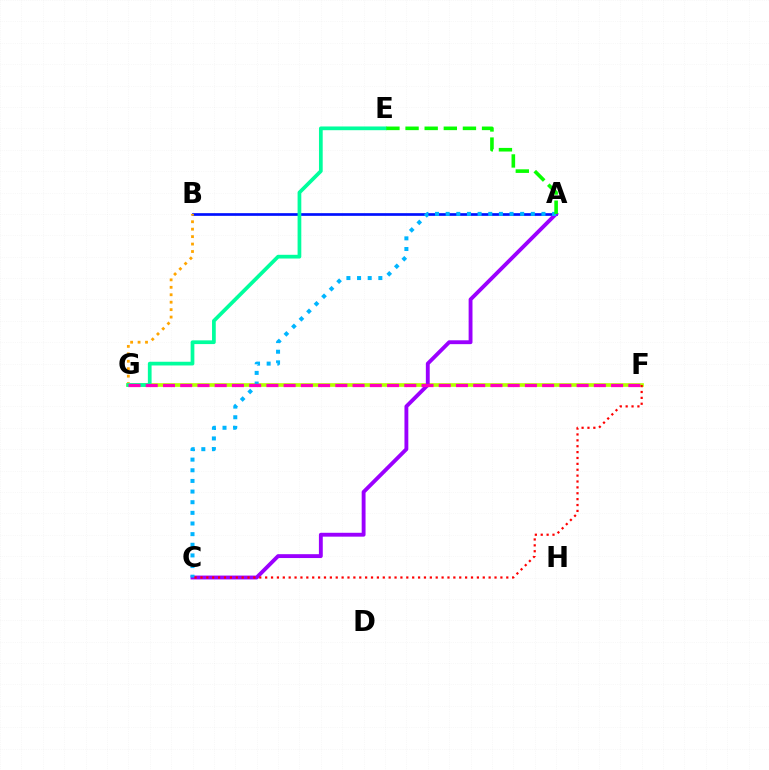{('A', 'B'): [{'color': '#0010ff', 'line_style': 'solid', 'thickness': 1.93}], ('B', 'G'): [{'color': '#ffa500', 'line_style': 'dotted', 'thickness': 2.02}], ('F', 'G'): [{'color': '#b3ff00', 'line_style': 'solid', 'thickness': 2.64}, {'color': '#ff00bd', 'line_style': 'dashed', 'thickness': 2.34}], ('E', 'G'): [{'color': '#00ff9d', 'line_style': 'solid', 'thickness': 2.68}], ('A', 'C'): [{'color': '#9b00ff', 'line_style': 'solid', 'thickness': 2.78}, {'color': '#00b5ff', 'line_style': 'dotted', 'thickness': 2.89}], ('C', 'F'): [{'color': '#ff0000', 'line_style': 'dotted', 'thickness': 1.6}], ('A', 'E'): [{'color': '#08ff00', 'line_style': 'dashed', 'thickness': 2.6}]}